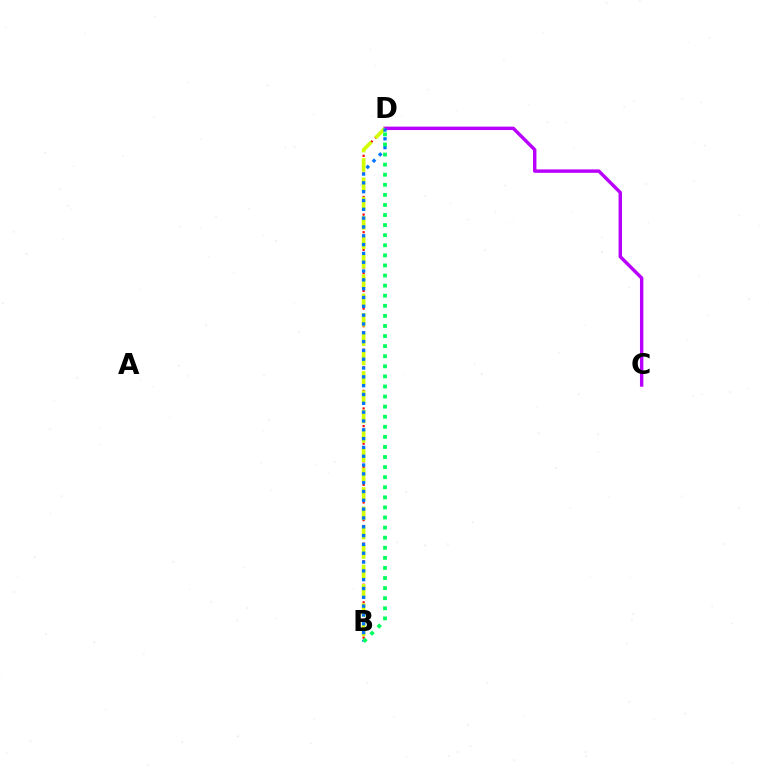{('C', 'D'): [{'color': '#b900ff', 'line_style': 'solid', 'thickness': 2.46}], ('B', 'D'): [{'color': '#ff0000', 'line_style': 'dotted', 'thickness': 1.6}, {'color': '#d1ff00', 'line_style': 'dashed', 'thickness': 2.63}, {'color': '#0074ff', 'line_style': 'dotted', 'thickness': 2.4}, {'color': '#00ff5c', 'line_style': 'dotted', 'thickness': 2.74}]}